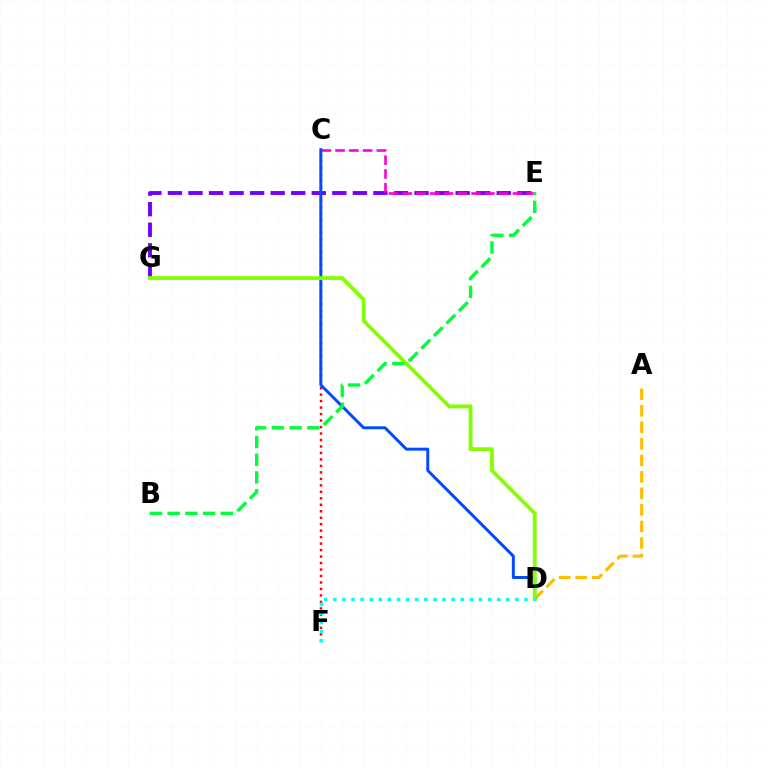{('E', 'G'): [{'color': '#7200ff', 'line_style': 'dashed', 'thickness': 2.79}], ('C', 'F'): [{'color': '#ff0000', 'line_style': 'dotted', 'thickness': 1.76}], ('C', 'E'): [{'color': '#ff00cf', 'line_style': 'dashed', 'thickness': 1.87}], ('A', 'D'): [{'color': '#ffbd00', 'line_style': 'dashed', 'thickness': 2.24}], ('C', 'D'): [{'color': '#004bff', 'line_style': 'solid', 'thickness': 2.13}], ('D', 'G'): [{'color': '#84ff00', 'line_style': 'solid', 'thickness': 2.73}], ('D', 'F'): [{'color': '#00fff6', 'line_style': 'dotted', 'thickness': 2.47}], ('B', 'E'): [{'color': '#00ff39', 'line_style': 'dashed', 'thickness': 2.41}]}